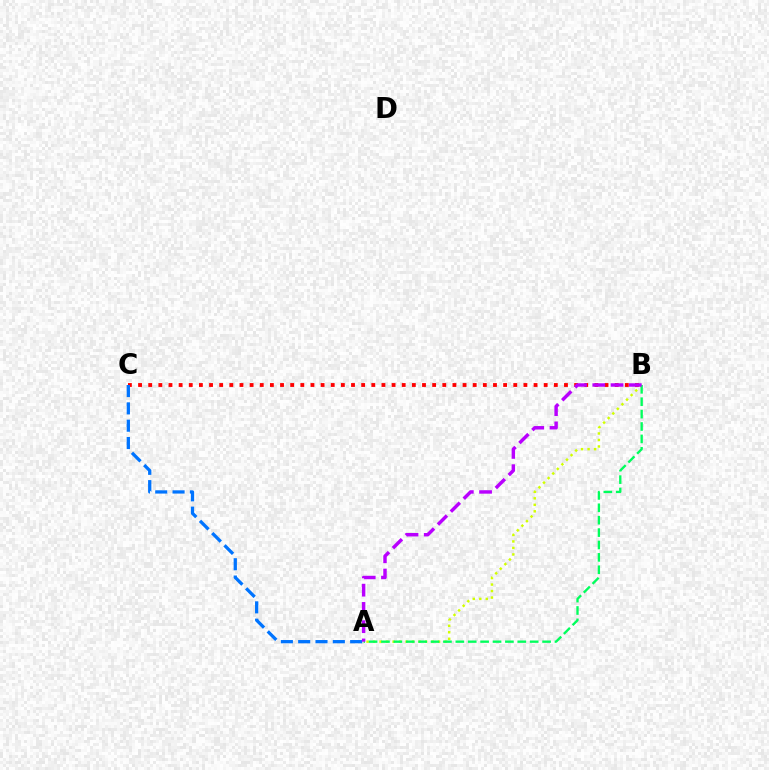{('A', 'B'): [{'color': '#d1ff00', 'line_style': 'dotted', 'thickness': 1.77}, {'color': '#00ff5c', 'line_style': 'dashed', 'thickness': 1.68}, {'color': '#b900ff', 'line_style': 'dashed', 'thickness': 2.48}], ('B', 'C'): [{'color': '#ff0000', 'line_style': 'dotted', 'thickness': 2.76}], ('A', 'C'): [{'color': '#0074ff', 'line_style': 'dashed', 'thickness': 2.35}]}